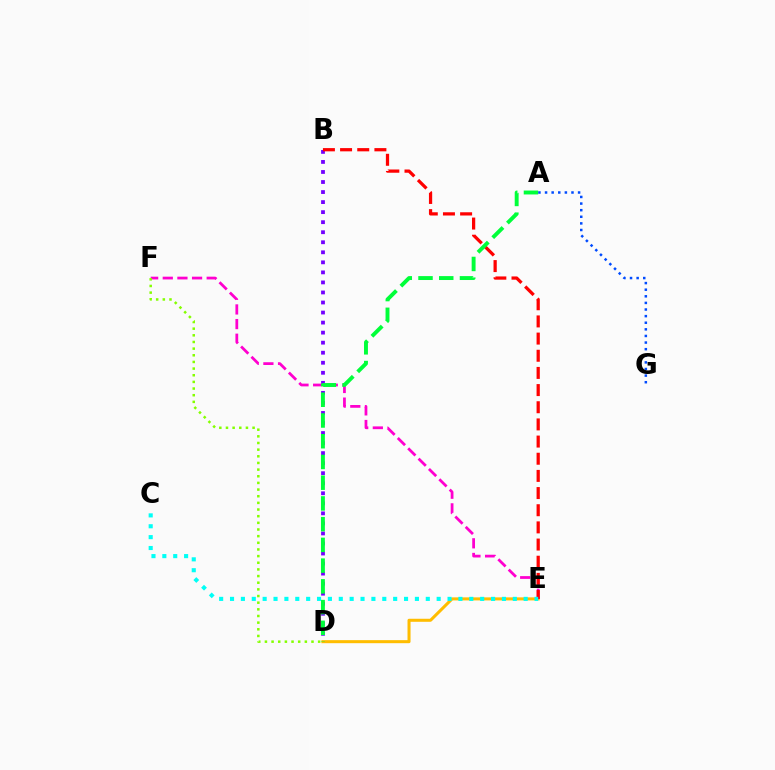{('B', 'D'): [{'color': '#7200ff', 'line_style': 'dotted', 'thickness': 2.73}], ('D', 'E'): [{'color': '#ffbd00', 'line_style': 'solid', 'thickness': 2.19}], ('E', 'F'): [{'color': '#ff00cf', 'line_style': 'dashed', 'thickness': 1.99}], ('B', 'E'): [{'color': '#ff0000', 'line_style': 'dashed', 'thickness': 2.33}], ('A', 'D'): [{'color': '#00ff39', 'line_style': 'dashed', 'thickness': 2.82}], ('A', 'G'): [{'color': '#004bff', 'line_style': 'dotted', 'thickness': 1.8}], ('C', 'E'): [{'color': '#00fff6', 'line_style': 'dotted', 'thickness': 2.96}], ('D', 'F'): [{'color': '#84ff00', 'line_style': 'dotted', 'thickness': 1.81}]}